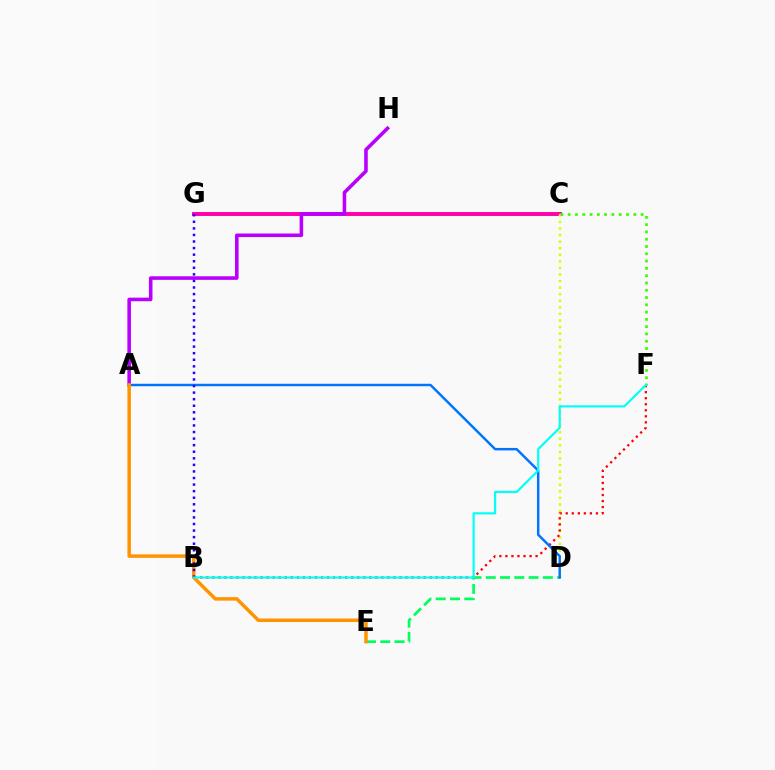{('C', 'G'): [{'color': '#ff00ac', 'line_style': 'solid', 'thickness': 2.83}], ('C', 'D'): [{'color': '#d1ff00', 'line_style': 'dotted', 'thickness': 1.79}], ('A', 'H'): [{'color': '#b900ff', 'line_style': 'solid', 'thickness': 2.57}], ('B', 'F'): [{'color': '#ff0000', 'line_style': 'dotted', 'thickness': 1.64}, {'color': '#00fff6', 'line_style': 'solid', 'thickness': 1.56}], ('D', 'E'): [{'color': '#00ff5c', 'line_style': 'dashed', 'thickness': 1.94}], ('C', 'F'): [{'color': '#3dff00', 'line_style': 'dotted', 'thickness': 1.98}], ('A', 'D'): [{'color': '#0074ff', 'line_style': 'solid', 'thickness': 1.77}], ('A', 'E'): [{'color': '#ff9400', 'line_style': 'solid', 'thickness': 2.51}], ('B', 'G'): [{'color': '#2500ff', 'line_style': 'dotted', 'thickness': 1.78}]}